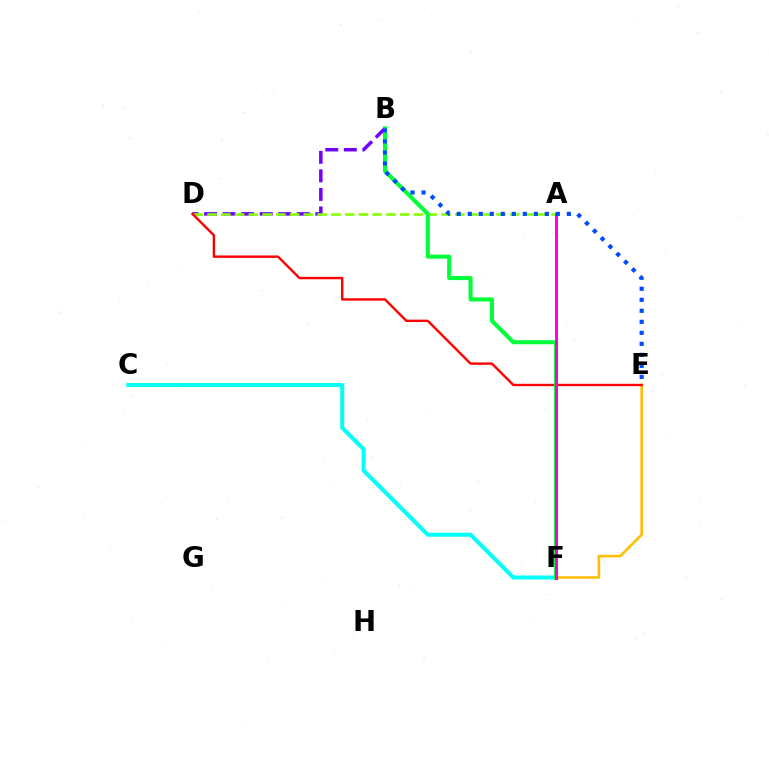{('B', 'D'): [{'color': '#7200ff', 'line_style': 'dashed', 'thickness': 2.52}], ('A', 'D'): [{'color': '#84ff00', 'line_style': 'dashed', 'thickness': 1.87}], ('C', 'F'): [{'color': '#00fff6', 'line_style': 'solid', 'thickness': 2.9}], ('E', 'F'): [{'color': '#ffbd00', 'line_style': 'solid', 'thickness': 1.85}], ('D', 'E'): [{'color': '#ff0000', 'line_style': 'solid', 'thickness': 1.72}], ('B', 'F'): [{'color': '#00ff39', 'line_style': 'solid', 'thickness': 2.92}], ('A', 'F'): [{'color': '#ff00cf', 'line_style': 'solid', 'thickness': 2.09}], ('B', 'E'): [{'color': '#004bff', 'line_style': 'dotted', 'thickness': 2.99}]}